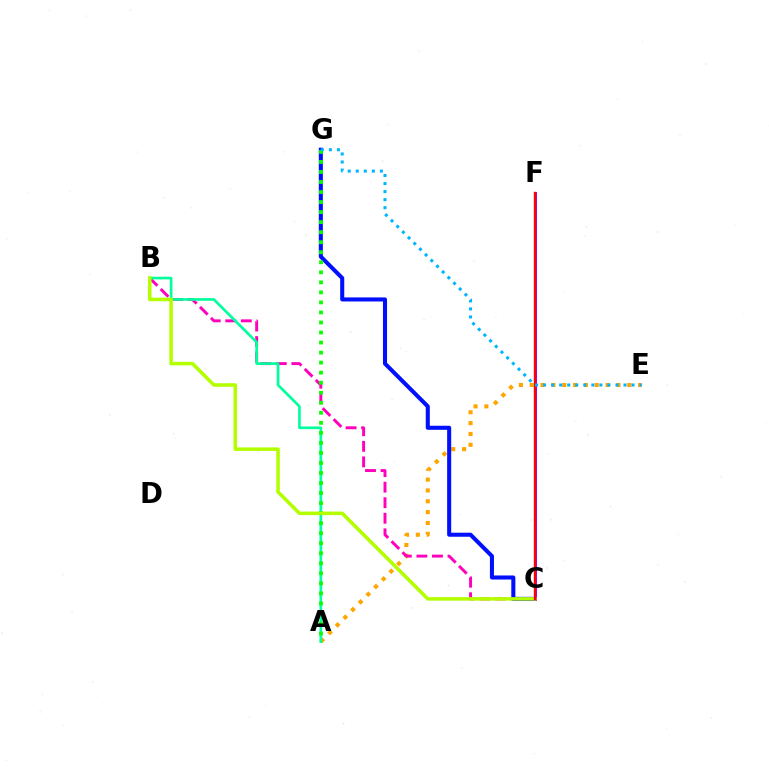{('A', 'E'): [{'color': '#ffa500', 'line_style': 'dotted', 'thickness': 2.95}], ('B', 'C'): [{'color': '#ff00bd', 'line_style': 'dashed', 'thickness': 2.11}, {'color': '#b3ff00', 'line_style': 'solid', 'thickness': 2.56}], ('A', 'B'): [{'color': '#00ff9d', 'line_style': 'solid', 'thickness': 1.92}], ('C', 'G'): [{'color': '#0010ff', 'line_style': 'solid', 'thickness': 2.92}], ('A', 'G'): [{'color': '#08ff00', 'line_style': 'dotted', 'thickness': 2.73}], ('C', 'F'): [{'color': '#9b00ff', 'line_style': 'solid', 'thickness': 2.12}, {'color': '#ff0000', 'line_style': 'solid', 'thickness': 1.71}], ('E', 'G'): [{'color': '#00b5ff', 'line_style': 'dotted', 'thickness': 2.18}]}